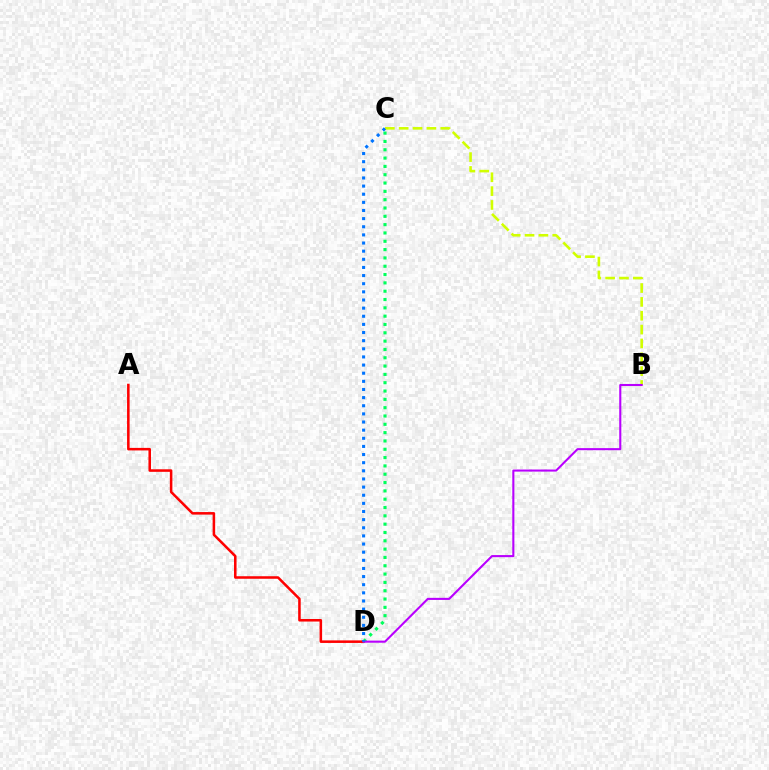{('B', 'C'): [{'color': '#d1ff00', 'line_style': 'dashed', 'thickness': 1.88}], ('A', 'D'): [{'color': '#ff0000', 'line_style': 'solid', 'thickness': 1.83}], ('C', 'D'): [{'color': '#00ff5c', 'line_style': 'dotted', 'thickness': 2.26}, {'color': '#0074ff', 'line_style': 'dotted', 'thickness': 2.21}], ('B', 'D'): [{'color': '#b900ff', 'line_style': 'solid', 'thickness': 1.5}]}